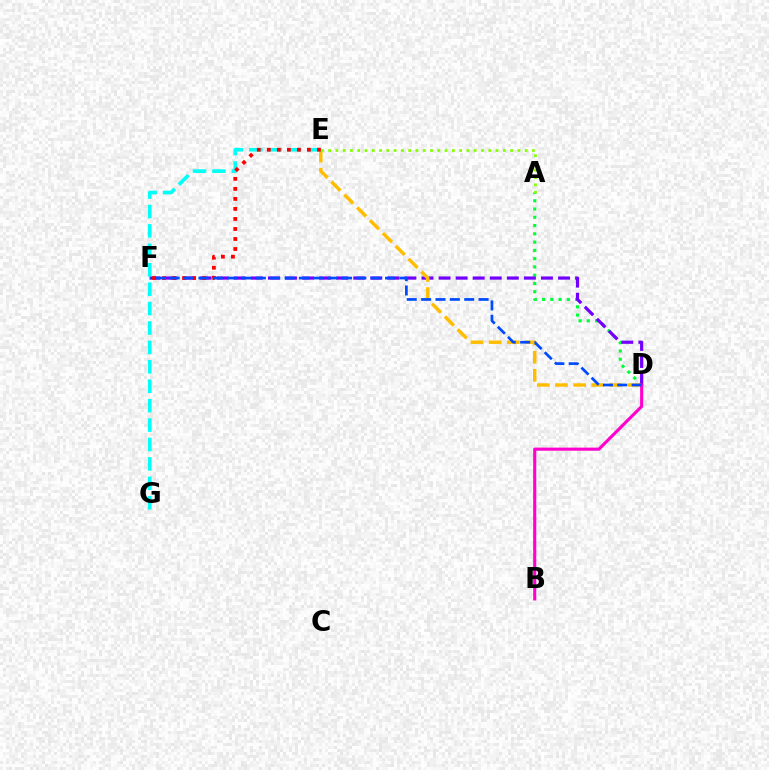{('A', 'D'): [{'color': '#00ff39', 'line_style': 'dotted', 'thickness': 2.25}], ('D', 'F'): [{'color': '#7200ff', 'line_style': 'dashed', 'thickness': 2.32}, {'color': '#004bff', 'line_style': 'dashed', 'thickness': 1.95}], ('D', 'E'): [{'color': '#ffbd00', 'line_style': 'dashed', 'thickness': 2.47}], ('B', 'D'): [{'color': '#ff00cf', 'line_style': 'solid', 'thickness': 2.24}], ('E', 'G'): [{'color': '#00fff6', 'line_style': 'dashed', 'thickness': 2.64}], ('E', 'F'): [{'color': '#ff0000', 'line_style': 'dotted', 'thickness': 2.72}], ('A', 'E'): [{'color': '#84ff00', 'line_style': 'dotted', 'thickness': 1.98}]}